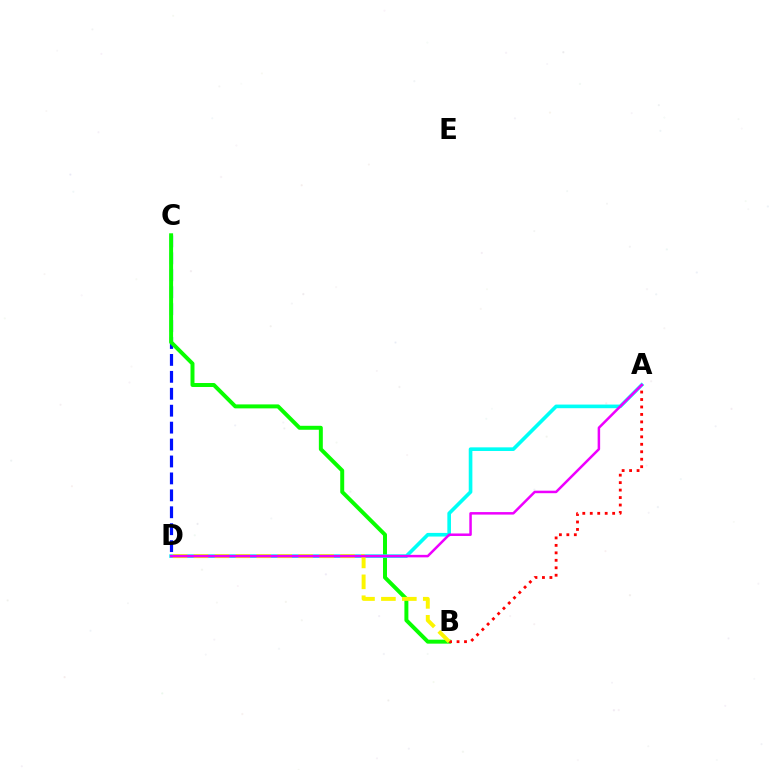{('C', 'D'): [{'color': '#0010ff', 'line_style': 'dashed', 'thickness': 2.3}], ('B', 'C'): [{'color': '#08ff00', 'line_style': 'solid', 'thickness': 2.86}], ('A', 'D'): [{'color': '#00fff6', 'line_style': 'solid', 'thickness': 2.62}, {'color': '#ee00ff', 'line_style': 'solid', 'thickness': 1.8}], ('A', 'B'): [{'color': '#ff0000', 'line_style': 'dotted', 'thickness': 2.03}], ('B', 'D'): [{'color': '#fcf500', 'line_style': 'dashed', 'thickness': 2.84}]}